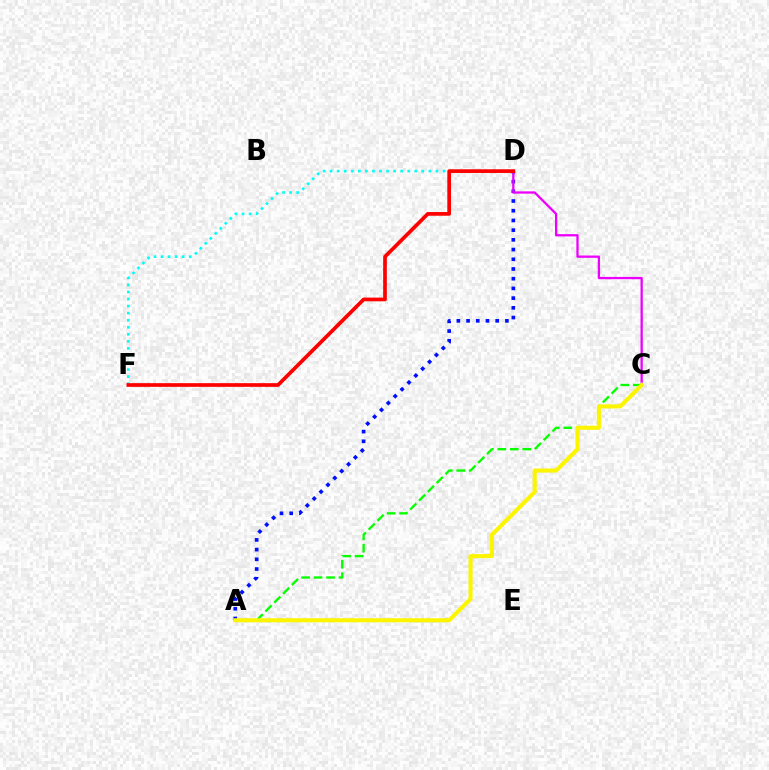{('A', 'D'): [{'color': '#0010ff', 'line_style': 'dotted', 'thickness': 2.64}], ('C', 'D'): [{'color': '#ee00ff', 'line_style': 'solid', 'thickness': 1.65}], ('D', 'F'): [{'color': '#00fff6', 'line_style': 'dotted', 'thickness': 1.92}, {'color': '#ff0000', 'line_style': 'solid', 'thickness': 2.66}], ('A', 'C'): [{'color': '#08ff00', 'line_style': 'dashed', 'thickness': 1.69}, {'color': '#fcf500', 'line_style': 'solid', 'thickness': 2.95}]}